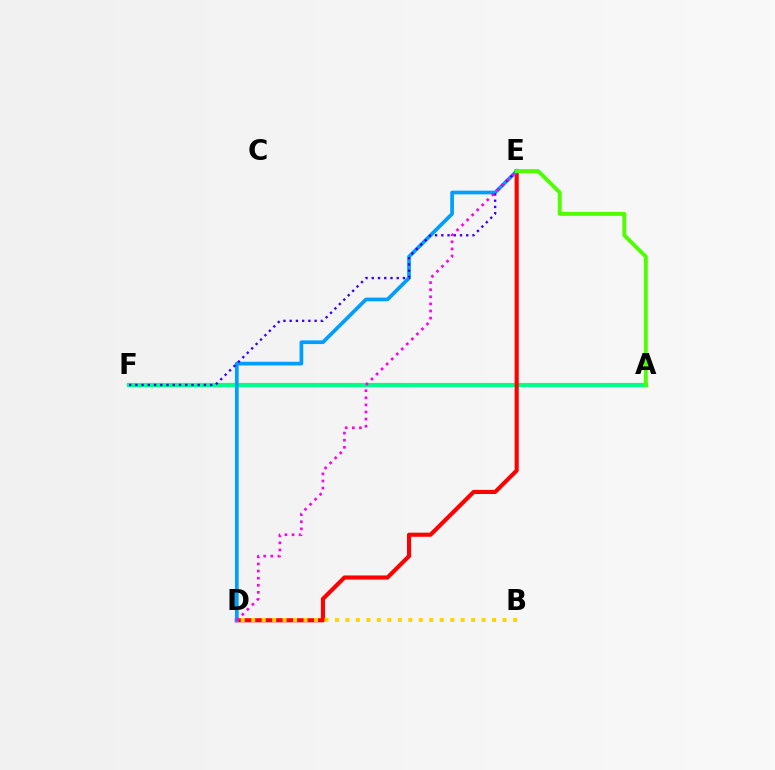{('A', 'F'): [{'color': '#00ff86', 'line_style': 'solid', 'thickness': 2.99}], ('D', 'E'): [{'color': '#ff0000', 'line_style': 'solid', 'thickness': 2.95}, {'color': '#009eff', 'line_style': 'solid', 'thickness': 2.66}, {'color': '#ff00ed', 'line_style': 'dotted', 'thickness': 1.93}], ('E', 'F'): [{'color': '#3700ff', 'line_style': 'dotted', 'thickness': 1.69}], ('A', 'E'): [{'color': '#4fff00', 'line_style': 'solid', 'thickness': 2.81}], ('B', 'D'): [{'color': '#ffd500', 'line_style': 'dotted', 'thickness': 2.85}]}